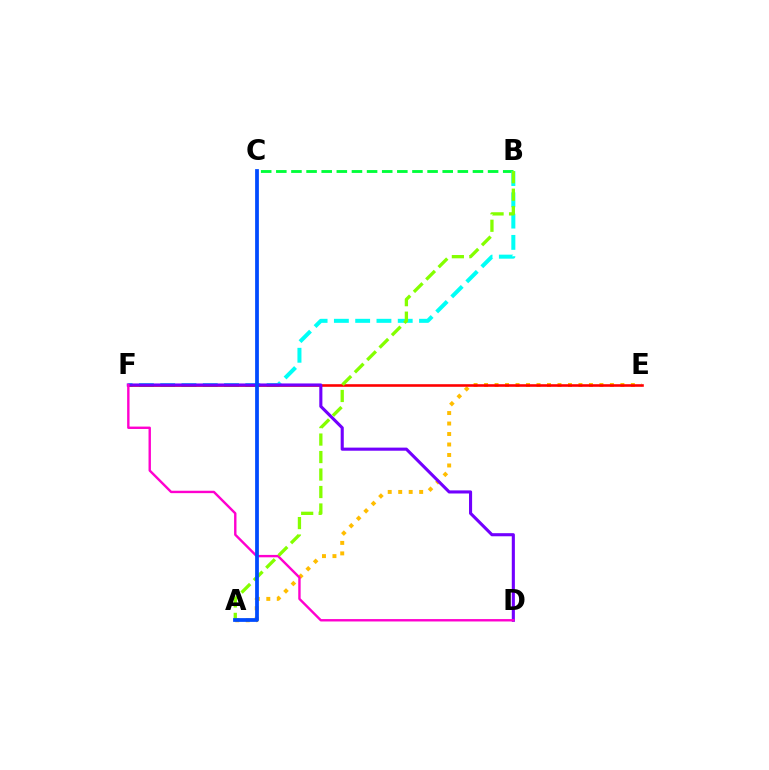{('B', 'C'): [{'color': '#00ff39', 'line_style': 'dashed', 'thickness': 2.05}], ('B', 'F'): [{'color': '#00fff6', 'line_style': 'dashed', 'thickness': 2.89}], ('A', 'E'): [{'color': '#ffbd00', 'line_style': 'dotted', 'thickness': 2.85}], ('E', 'F'): [{'color': '#ff0000', 'line_style': 'solid', 'thickness': 1.87}], ('D', 'F'): [{'color': '#7200ff', 'line_style': 'solid', 'thickness': 2.23}, {'color': '#ff00cf', 'line_style': 'solid', 'thickness': 1.73}], ('A', 'B'): [{'color': '#84ff00', 'line_style': 'dashed', 'thickness': 2.38}], ('A', 'C'): [{'color': '#004bff', 'line_style': 'solid', 'thickness': 2.7}]}